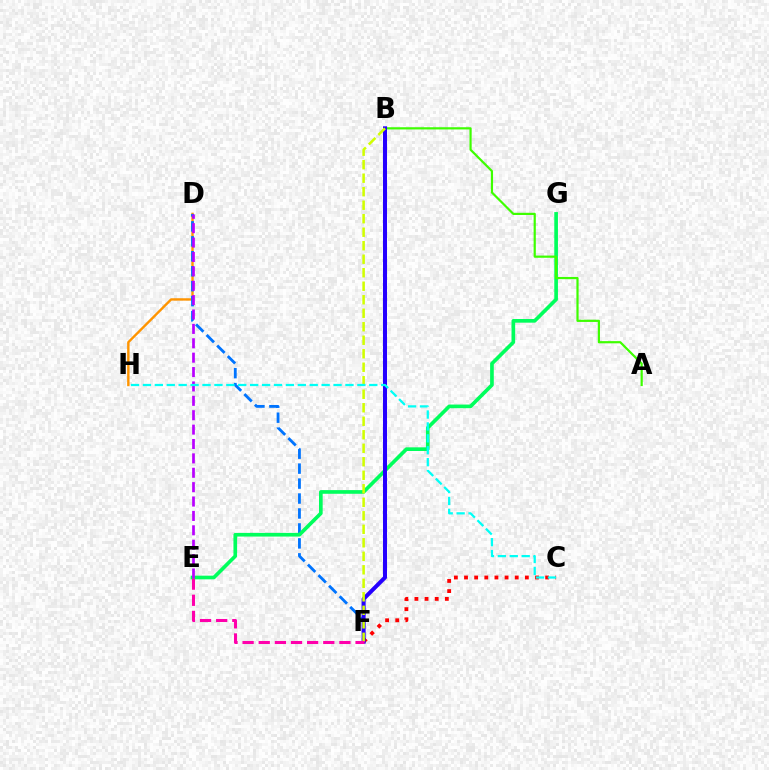{('D', 'H'): [{'color': '#ff9400', 'line_style': 'solid', 'thickness': 1.72}], ('D', 'F'): [{'color': '#0074ff', 'line_style': 'dashed', 'thickness': 2.03}], ('E', 'G'): [{'color': '#00ff5c', 'line_style': 'solid', 'thickness': 2.64}], ('A', 'B'): [{'color': '#3dff00', 'line_style': 'solid', 'thickness': 1.58}], ('C', 'F'): [{'color': '#ff0000', 'line_style': 'dotted', 'thickness': 2.76}], ('D', 'E'): [{'color': '#b900ff', 'line_style': 'dashed', 'thickness': 1.95}], ('B', 'F'): [{'color': '#2500ff', 'line_style': 'solid', 'thickness': 2.9}, {'color': '#d1ff00', 'line_style': 'dashed', 'thickness': 1.83}], ('C', 'H'): [{'color': '#00fff6', 'line_style': 'dashed', 'thickness': 1.62}], ('E', 'F'): [{'color': '#ff00ac', 'line_style': 'dashed', 'thickness': 2.19}]}